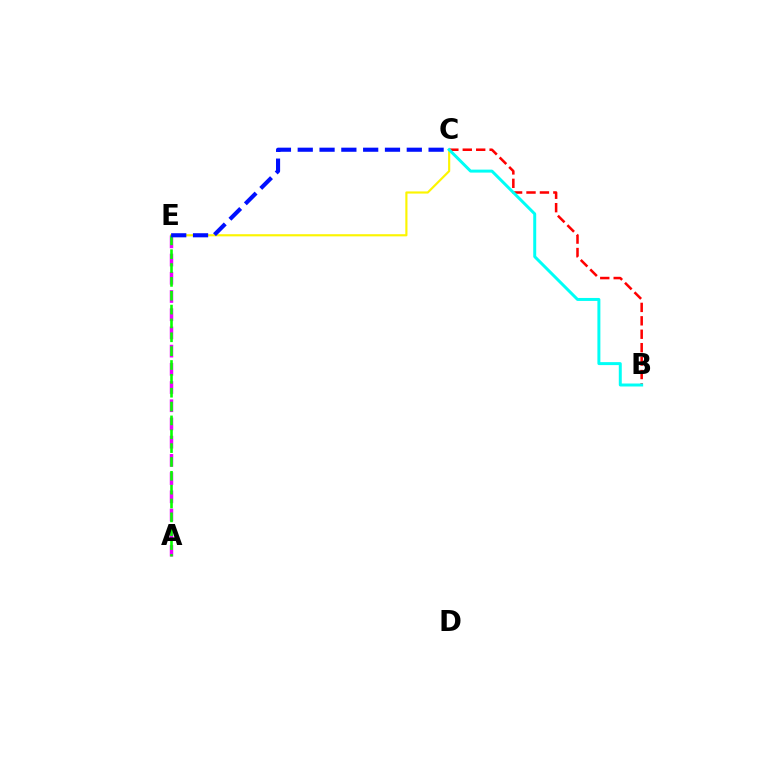{('C', 'E'): [{'color': '#fcf500', 'line_style': 'solid', 'thickness': 1.55}, {'color': '#0010ff', 'line_style': 'dashed', 'thickness': 2.96}], ('B', 'C'): [{'color': '#ff0000', 'line_style': 'dashed', 'thickness': 1.82}, {'color': '#00fff6', 'line_style': 'solid', 'thickness': 2.14}], ('A', 'E'): [{'color': '#ee00ff', 'line_style': 'dashed', 'thickness': 2.47}, {'color': '#08ff00', 'line_style': 'dashed', 'thickness': 1.88}]}